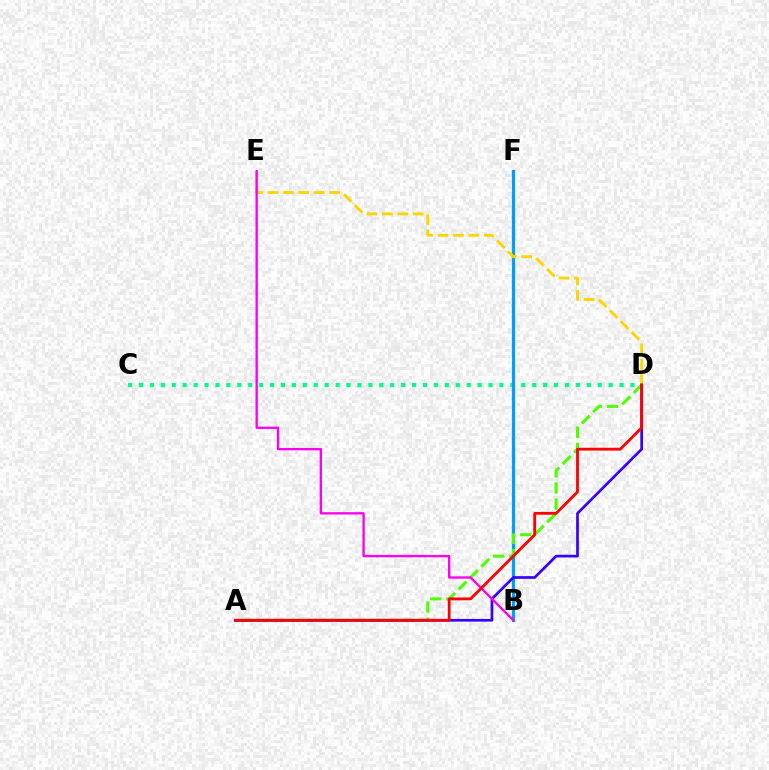{('C', 'D'): [{'color': '#00ff86', 'line_style': 'dotted', 'thickness': 2.97}], ('B', 'F'): [{'color': '#009eff', 'line_style': 'solid', 'thickness': 2.3}], ('A', 'D'): [{'color': '#4fff00', 'line_style': 'dashed', 'thickness': 2.19}, {'color': '#3700ff', 'line_style': 'solid', 'thickness': 1.95}, {'color': '#ff0000', 'line_style': 'solid', 'thickness': 2.02}], ('D', 'E'): [{'color': '#ffd500', 'line_style': 'dashed', 'thickness': 2.09}], ('B', 'E'): [{'color': '#ff00ed', 'line_style': 'solid', 'thickness': 1.68}]}